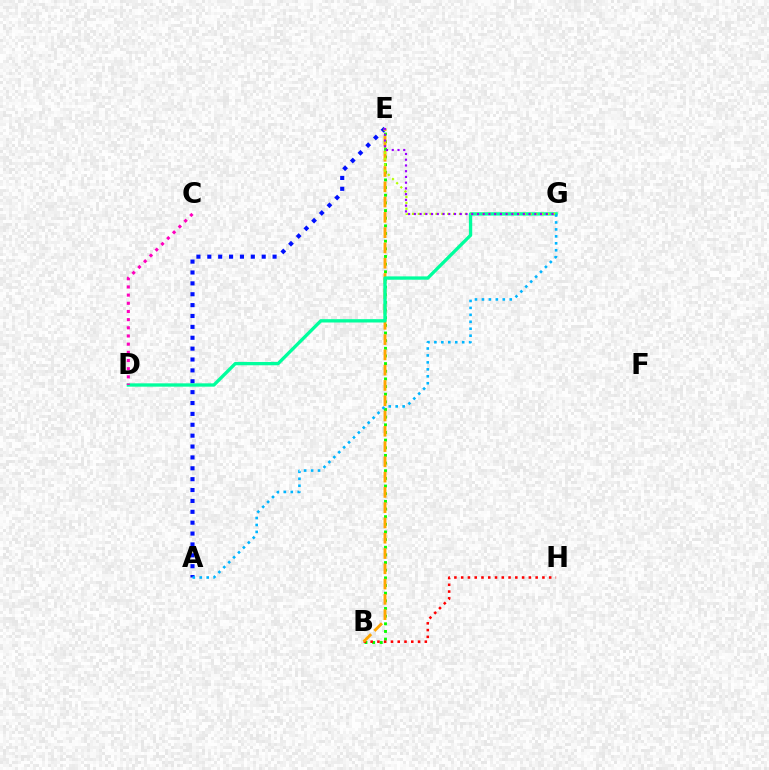{('B', 'E'): [{'color': '#08ff00', 'line_style': 'dotted', 'thickness': 2.08}, {'color': '#ffa500', 'line_style': 'dashed', 'thickness': 2.08}], ('B', 'H'): [{'color': '#ff0000', 'line_style': 'dotted', 'thickness': 1.84}], ('A', 'E'): [{'color': '#0010ff', 'line_style': 'dotted', 'thickness': 2.96}], ('D', 'G'): [{'color': '#00ff9d', 'line_style': 'solid', 'thickness': 2.39}], ('E', 'G'): [{'color': '#b3ff00', 'line_style': 'dotted', 'thickness': 1.6}, {'color': '#9b00ff', 'line_style': 'dotted', 'thickness': 1.56}], ('C', 'D'): [{'color': '#ff00bd', 'line_style': 'dotted', 'thickness': 2.22}], ('A', 'G'): [{'color': '#00b5ff', 'line_style': 'dotted', 'thickness': 1.89}]}